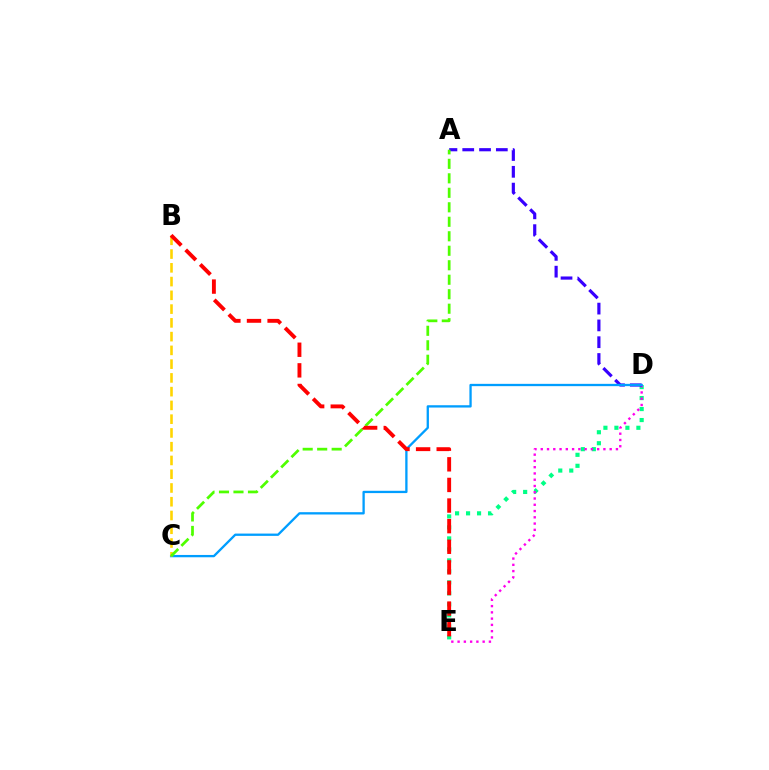{('D', 'E'): [{'color': '#00ff86', 'line_style': 'dotted', 'thickness': 2.99}, {'color': '#ff00ed', 'line_style': 'dotted', 'thickness': 1.7}], ('A', 'D'): [{'color': '#3700ff', 'line_style': 'dashed', 'thickness': 2.28}], ('C', 'D'): [{'color': '#009eff', 'line_style': 'solid', 'thickness': 1.66}], ('B', 'C'): [{'color': '#ffd500', 'line_style': 'dashed', 'thickness': 1.87}], ('A', 'C'): [{'color': '#4fff00', 'line_style': 'dashed', 'thickness': 1.97}], ('B', 'E'): [{'color': '#ff0000', 'line_style': 'dashed', 'thickness': 2.8}]}